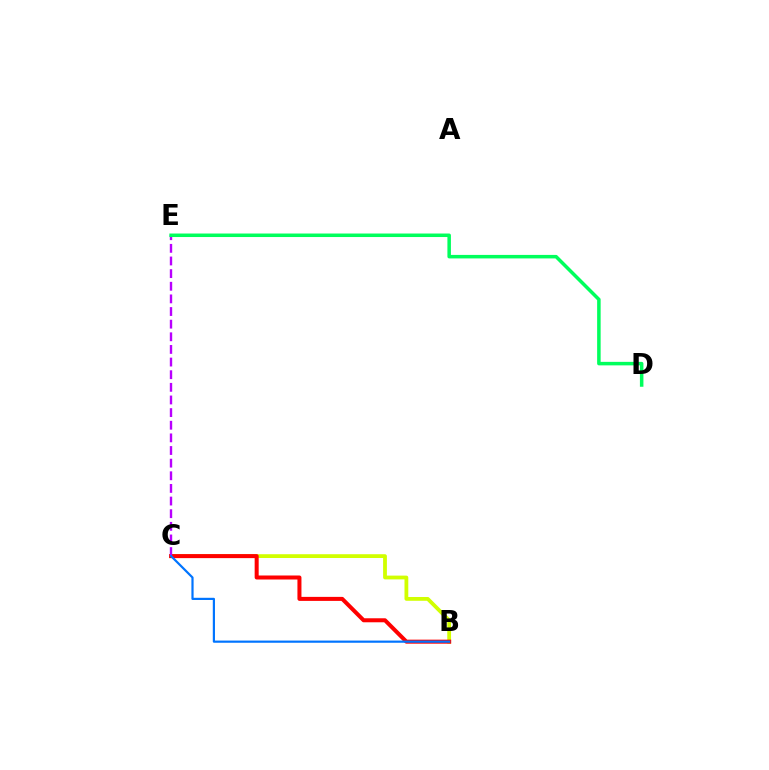{('B', 'C'): [{'color': '#d1ff00', 'line_style': 'solid', 'thickness': 2.73}, {'color': '#ff0000', 'line_style': 'solid', 'thickness': 2.89}, {'color': '#0074ff', 'line_style': 'solid', 'thickness': 1.58}], ('C', 'E'): [{'color': '#b900ff', 'line_style': 'dashed', 'thickness': 1.72}], ('D', 'E'): [{'color': '#00ff5c', 'line_style': 'solid', 'thickness': 2.53}]}